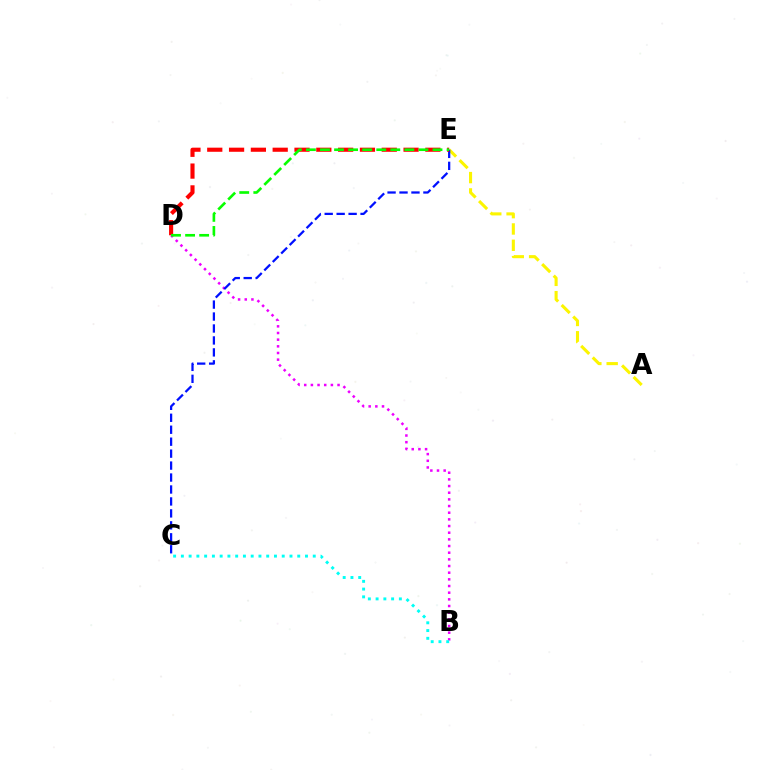{('B', 'D'): [{'color': '#ee00ff', 'line_style': 'dotted', 'thickness': 1.81}], ('A', 'E'): [{'color': '#fcf500', 'line_style': 'dashed', 'thickness': 2.22}], ('C', 'E'): [{'color': '#0010ff', 'line_style': 'dashed', 'thickness': 1.62}], ('D', 'E'): [{'color': '#ff0000', 'line_style': 'dashed', 'thickness': 2.96}, {'color': '#08ff00', 'line_style': 'dashed', 'thickness': 1.91}], ('B', 'C'): [{'color': '#00fff6', 'line_style': 'dotted', 'thickness': 2.11}]}